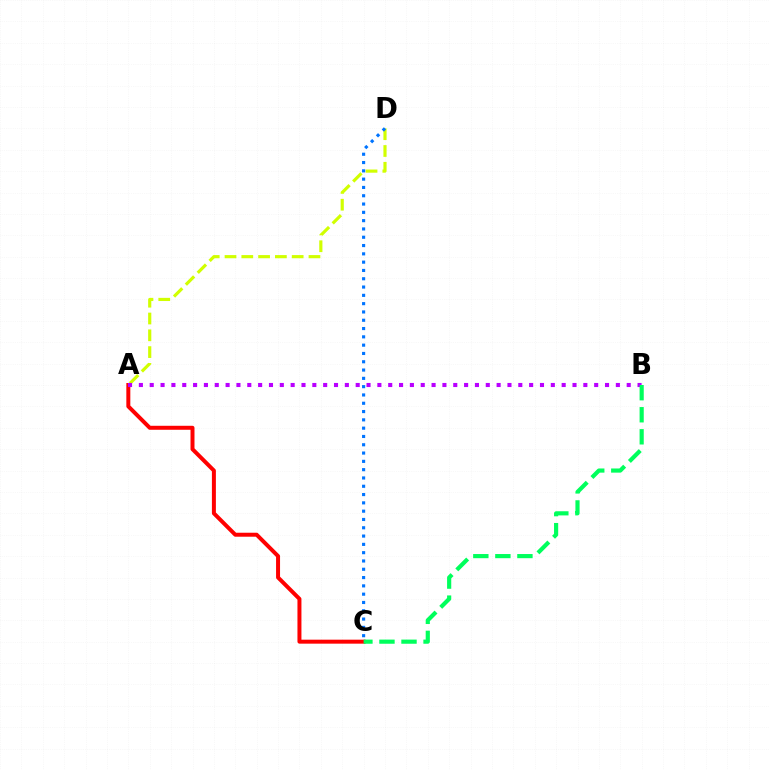{('A', 'D'): [{'color': '#d1ff00', 'line_style': 'dashed', 'thickness': 2.28}], ('A', 'C'): [{'color': '#ff0000', 'line_style': 'solid', 'thickness': 2.87}], ('A', 'B'): [{'color': '#b900ff', 'line_style': 'dotted', 'thickness': 2.95}], ('B', 'C'): [{'color': '#00ff5c', 'line_style': 'dashed', 'thickness': 3.0}], ('C', 'D'): [{'color': '#0074ff', 'line_style': 'dotted', 'thickness': 2.26}]}